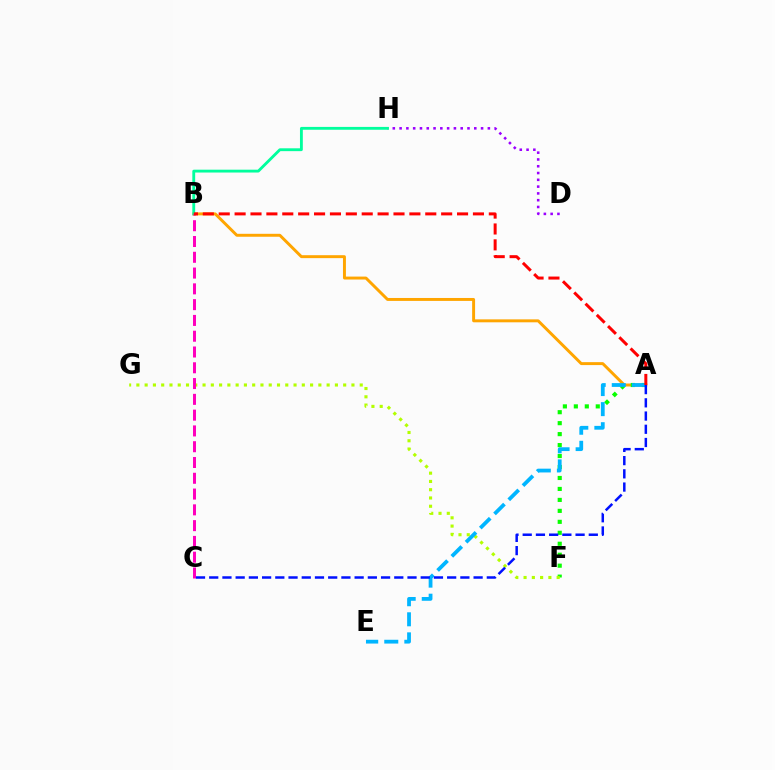{('D', 'H'): [{'color': '#9b00ff', 'line_style': 'dotted', 'thickness': 1.84}], ('A', 'B'): [{'color': '#ffa500', 'line_style': 'solid', 'thickness': 2.12}, {'color': '#ff0000', 'line_style': 'dashed', 'thickness': 2.16}], ('A', 'F'): [{'color': '#08ff00', 'line_style': 'dotted', 'thickness': 2.98}], ('F', 'G'): [{'color': '#b3ff00', 'line_style': 'dotted', 'thickness': 2.25}], ('B', 'H'): [{'color': '#00ff9d', 'line_style': 'solid', 'thickness': 2.05}], ('A', 'E'): [{'color': '#00b5ff', 'line_style': 'dashed', 'thickness': 2.73}], ('B', 'C'): [{'color': '#ff00bd', 'line_style': 'dashed', 'thickness': 2.14}], ('A', 'C'): [{'color': '#0010ff', 'line_style': 'dashed', 'thickness': 1.8}]}